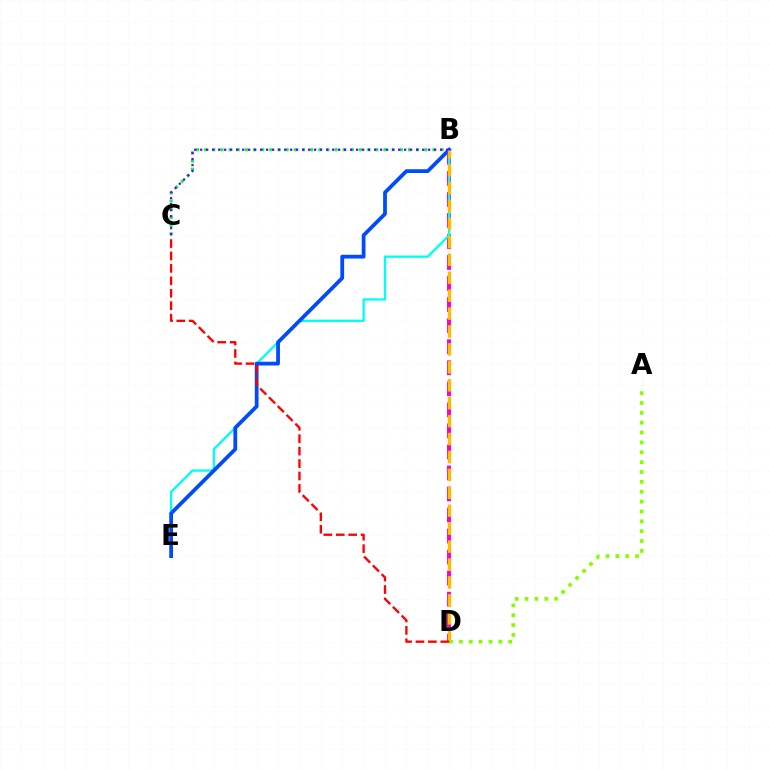{('B', 'D'): [{'color': '#ff00cf', 'line_style': 'dashed', 'thickness': 2.86}, {'color': '#ffbd00', 'line_style': 'dashed', 'thickness': 2.44}], ('B', 'C'): [{'color': '#00ff39', 'line_style': 'dotted', 'thickness': 2.22}, {'color': '#7200ff', 'line_style': 'dotted', 'thickness': 1.63}], ('B', 'E'): [{'color': '#00fff6', 'line_style': 'solid', 'thickness': 1.67}, {'color': '#004bff', 'line_style': 'solid', 'thickness': 2.72}], ('A', 'D'): [{'color': '#84ff00', 'line_style': 'dotted', 'thickness': 2.68}], ('C', 'D'): [{'color': '#ff0000', 'line_style': 'dashed', 'thickness': 1.69}]}